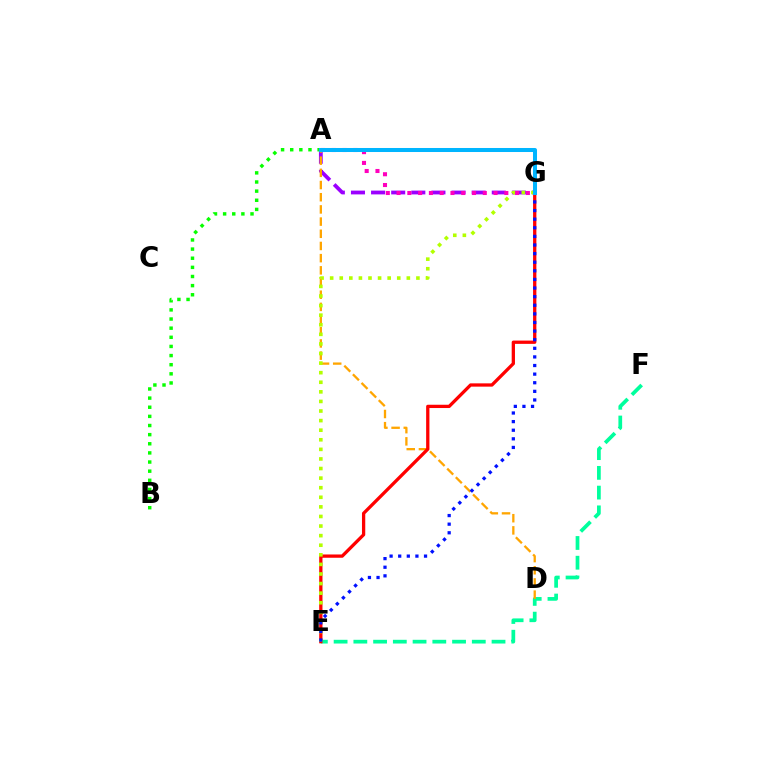{('E', 'F'): [{'color': '#00ff9d', 'line_style': 'dashed', 'thickness': 2.68}], ('A', 'B'): [{'color': '#08ff00', 'line_style': 'dotted', 'thickness': 2.48}], ('A', 'G'): [{'color': '#9b00ff', 'line_style': 'dashed', 'thickness': 2.73}, {'color': '#ff00bd', 'line_style': 'dotted', 'thickness': 2.93}, {'color': '#00b5ff', 'line_style': 'solid', 'thickness': 2.9}], ('A', 'D'): [{'color': '#ffa500', 'line_style': 'dashed', 'thickness': 1.66}], ('E', 'G'): [{'color': '#ff0000', 'line_style': 'solid', 'thickness': 2.37}, {'color': '#b3ff00', 'line_style': 'dotted', 'thickness': 2.6}, {'color': '#0010ff', 'line_style': 'dotted', 'thickness': 2.34}]}